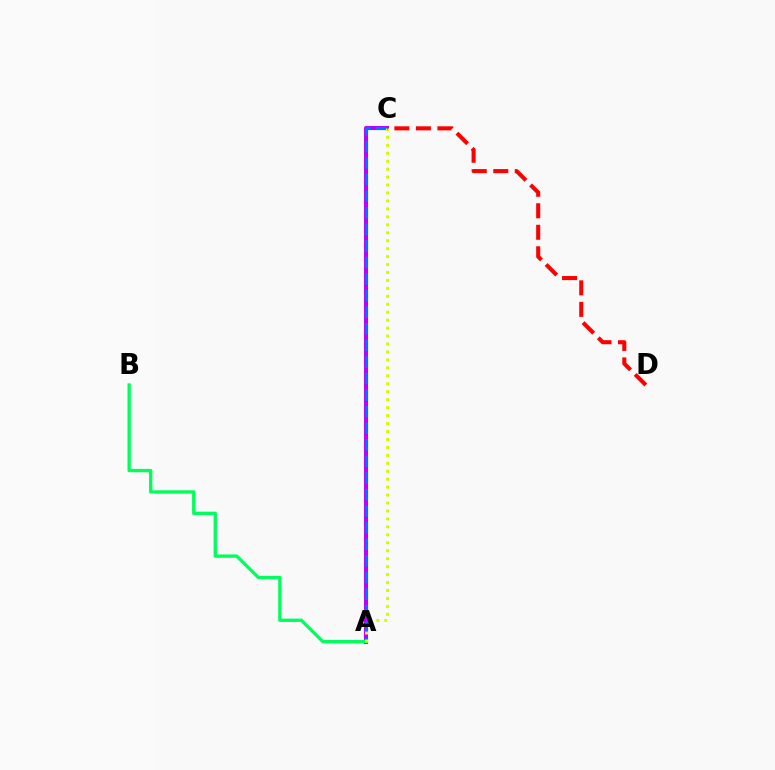{('A', 'C'): [{'color': '#b900ff', 'line_style': 'solid', 'thickness': 2.92}, {'color': '#0074ff', 'line_style': 'dashed', 'thickness': 2.25}, {'color': '#d1ff00', 'line_style': 'dotted', 'thickness': 2.16}], ('A', 'B'): [{'color': '#00ff5c', 'line_style': 'solid', 'thickness': 2.4}], ('C', 'D'): [{'color': '#ff0000', 'line_style': 'dashed', 'thickness': 2.92}]}